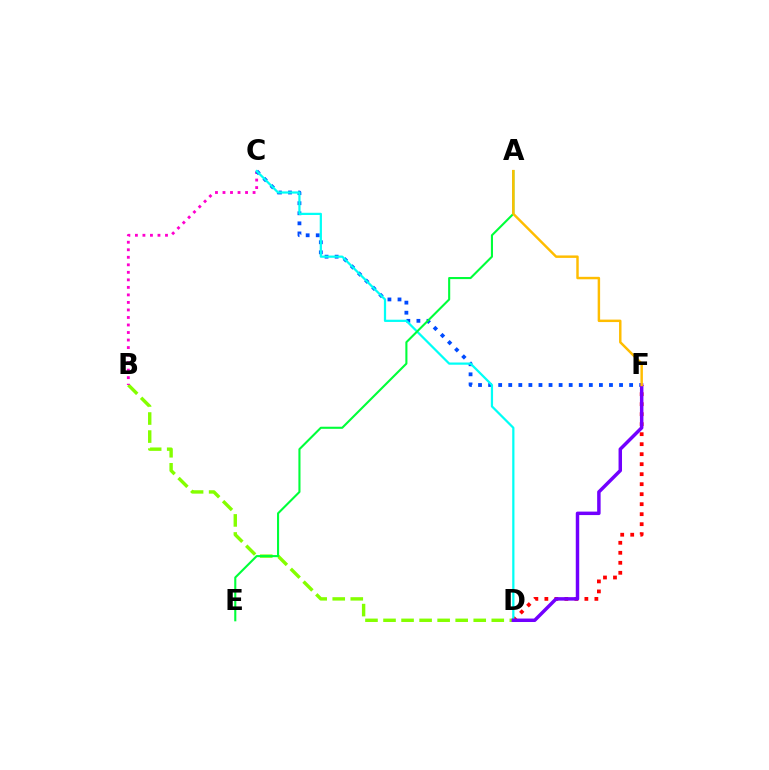{('B', 'D'): [{'color': '#84ff00', 'line_style': 'dashed', 'thickness': 2.45}], ('B', 'C'): [{'color': '#ff00cf', 'line_style': 'dotted', 'thickness': 2.04}], ('D', 'F'): [{'color': '#ff0000', 'line_style': 'dotted', 'thickness': 2.72}, {'color': '#7200ff', 'line_style': 'solid', 'thickness': 2.49}], ('C', 'F'): [{'color': '#004bff', 'line_style': 'dotted', 'thickness': 2.74}], ('C', 'D'): [{'color': '#00fff6', 'line_style': 'solid', 'thickness': 1.61}], ('A', 'E'): [{'color': '#00ff39', 'line_style': 'solid', 'thickness': 1.51}], ('A', 'F'): [{'color': '#ffbd00', 'line_style': 'solid', 'thickness': 1.77}]}